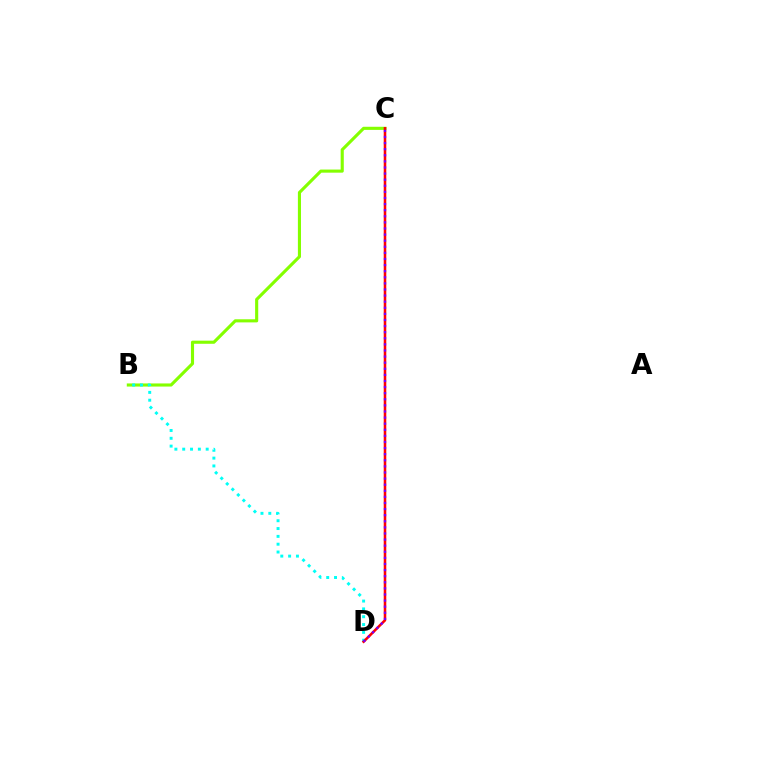{('B', 'C'): [{'color': '#84ff00', 'line_style': 'solid', 'thickness': 2.24}], ('B', 'D'): [{'color': '#00fff6', 'line_style': 'dotted', 'thickness': 2.13}], ('C', 'D'): [{'color': '#ff0000', 'line_style': 'solid', 'thickness': 1.85}, {'color': '#7200ff', 'line_style': 'dotted', 'thickness': 1.66}]}